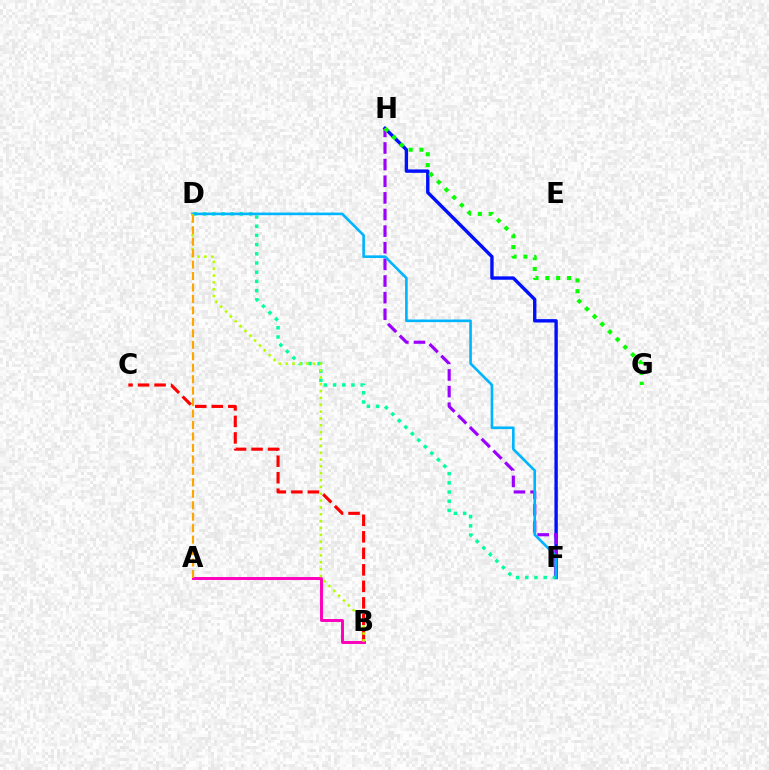{('F', 'H'): [{'color': '#0010ff', 'line_style': 'solid', 'thickness': 2.44}, {'color': '#9b00ff', 'line_style': 'dashed', 'thickness': 2.26}], ('D', 'F'): [{'color': '#00ff9d', 'line_style': 'dotted', 'thickness': 2.5}, {'color': '#00b5ff', 'line_style': 'solid', 'thickness': 1.9}], ('B', 'C'): [{'color': '#ff0000', 'line_style': 'dashed', 'thickness': 2.24}], ('A', 'B'): [{'color': '#ff00bd', 'line_style': 'solid', 'thickness': 2.13}], ('B', 'D'): [{'color': '#b3ff00', 'line_style': 'dotted', 'thickness': 1.86}], ('A', 'D'): [{'color': '#ffa500', 'line_style': 'dashed', 'thickness': 1.56}], ('G', 'H'): [{'color': '#08ff00', 'line_style': 'dotted', 'thickness': 2.94}]}